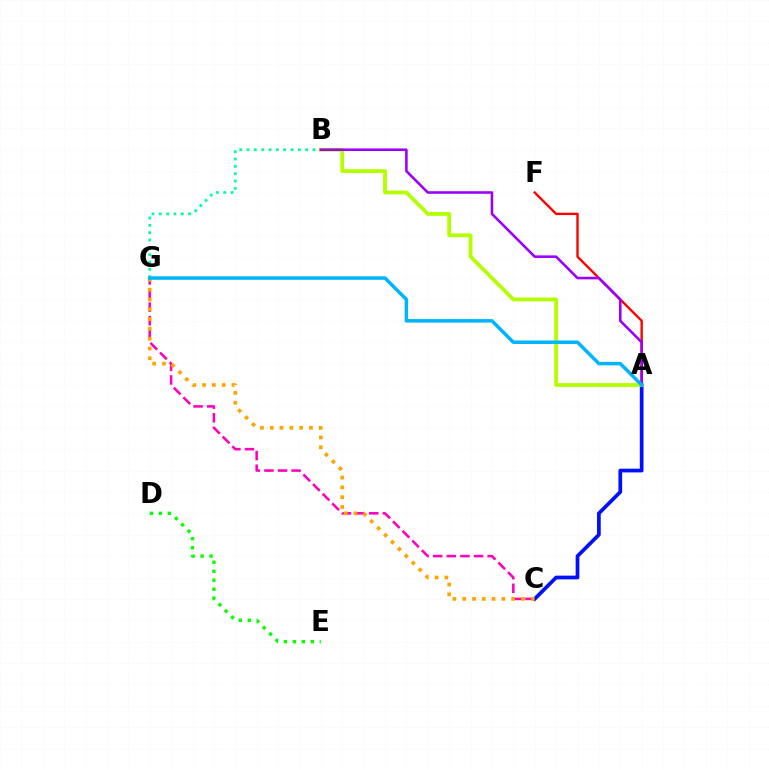{('D', 'E'): [{'color': '#08ff00', 'line_style': 'dotted', 'thickness': 2.44}], ('A', 'F'): [{'color': '#ff0000', 'line_style': 'solid', 'thickness': 1.71}], ('C', 'G'): [{'color': '#ff00bd', 'line_style': 'dashed', 'thickness': 1.85}, {'color': '#ffa500', 'line_style': 'dotted', 'thickness': 2.66}], ('A', 'C'): [{'color': '#0010ff', 'line_style': 'solid', 'thickness': 2.68}], ('B', 'G'): [{'color': '#00ff9d', 'line_style': 'dotted', 'thickness': 1.99}], ('A', 'B'): [{'color': '#b3ff00', 'line_style': 'solid', 'thickness': 2.74}, {'color': '#9b00ff', 'line_style': 'solid', 'thickness': 1.86}], ('A', 'G'): [{'color': '#00b5ff', 'line_style': 'solid', 'thickness': 2.53}]}